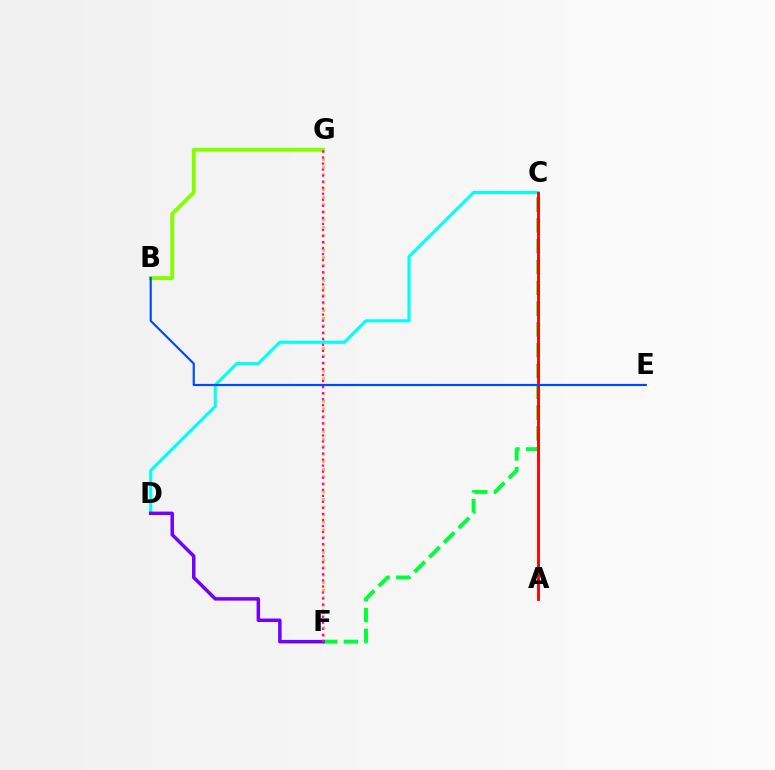{('B', 'G'): [{'color': '#84ff00', 'line_style': 'solid', 'thickness': 2.79}], ('F', 'G'): [{'color': '#ffbd00', 'line_style': 'dotted', 'thickness': 2.05}, {'color': '#ff00cf', 'line_style': 'dotted', 'thickness': 1.64}], ('C', 'D'): [{'color': '#00fff6', 'line_style': 'solid', 'thickness': 2.25}], ('C', 'F'): [{'color': '#00ff39', 'line_style': 'dashed', 'thickness': 2.82}], ('A', 'C'): [{'color': '#ff0000', 'line_style': 'solid', 'thickness': 2.06}], ('D', 'F'): [{'color': '#7200ff', 'line_style': 'solid', 'thickness': 2.51}], ('B', 'E'): [{'color': '#004bff', 'line_style': 'solid', 'thickness': 1.57}]}